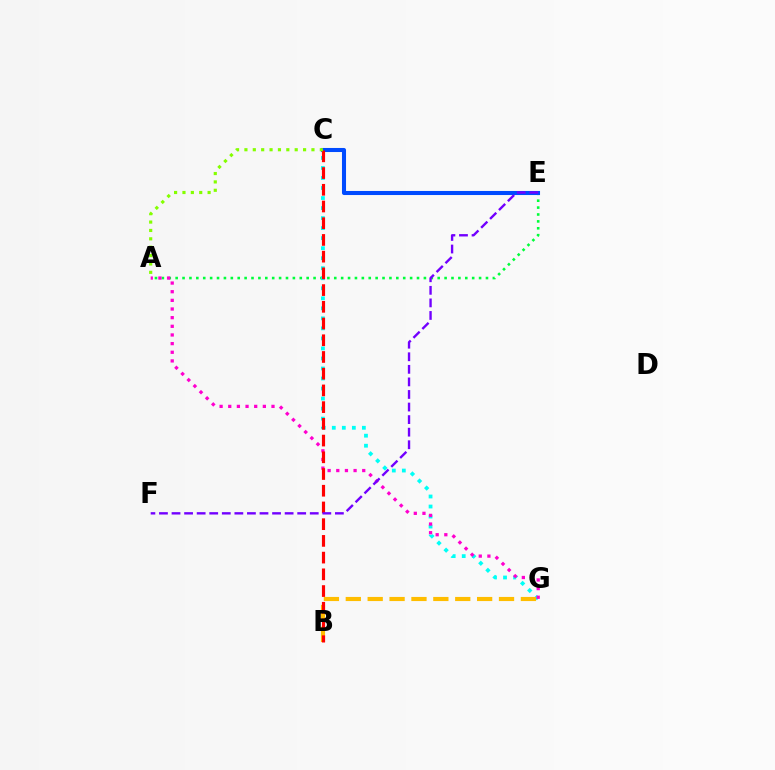{('A', 'E'): [{'color': '#00ff39', 'line_style': 'dotted', 'thickness': 1.87}], ('C', 'G'): [{'color': '#00fff6', 'line_style': 'dotted', 'thickness': 2.72}], ('C', 'E'): [{'color': '#004bff', 'line_style': 'solid', 'thickness': 2.92}], ('B', 'G'): [{'color': '#ffbd00', 'line_style': 'dashed', 'thickness': 2.97}], ('A', 'G'): [{'color': '#ff00cf', 'line_style': 'dotted', 'thickness': 2.35}], ('B', 'C'): [{'color': '#ff0000', 'line_style': 'dashed', 'thickness': 2.27}], ('A', 'C'): [{'color': '#84ff00', 'line_style': 'dotted', 'thickness': 2.28}], ('E', 'F'): [{'color': '#7200ff', 'line_style': 'dashed', 'thickness': 1.71}]}